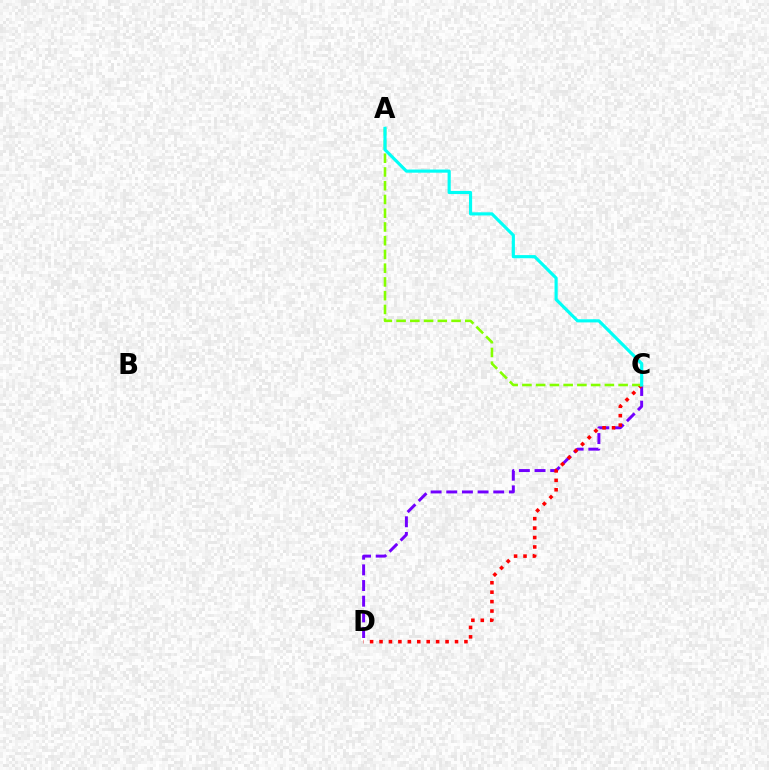{('C', 'D'): [{'color': '#7200ff', 'line_style': 'dashed', 'thickness': 2.13}, {'color': '#ff0000', 'line_style': 'dotted', 'thickness': 2.56}], ('A', 'C'): [{'color': '#84ff00', 'line_style': 'dashed', 'thickness': 1.87}, {'color': '#00fff6', 'line_style': 'solid', 'thickness': 2.27}]}